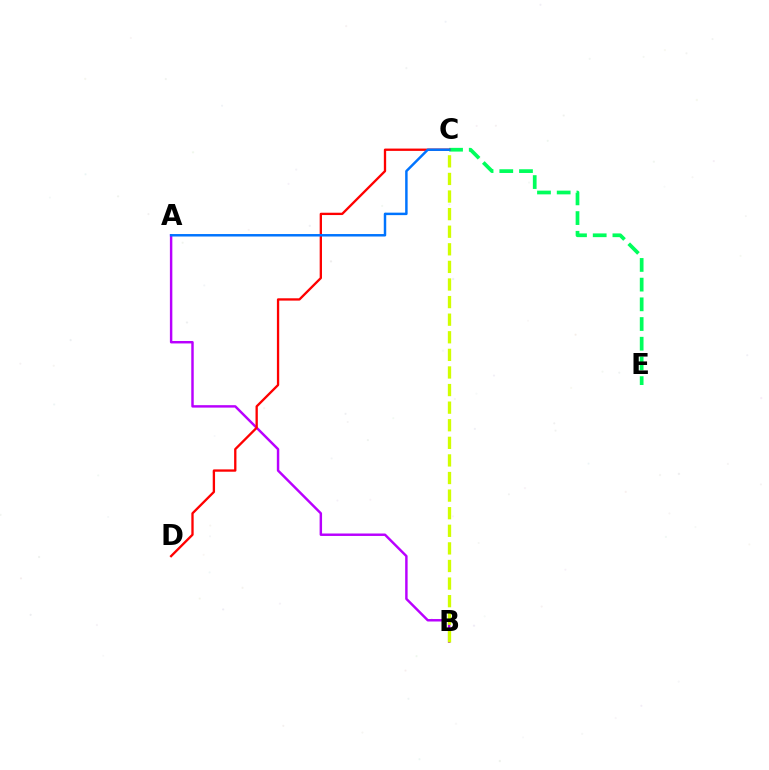{('A', 'B'): [{'color': '#b900ff', 'line_style': 'solid', 'thickness': 1.77}], ('C', 'E'): [{'color': '#00ff5c', 'line_style': 'dashed', 'thickness': 2.68}], ('C', 'D'): [{'color': '#ff0000', 'line_style': 'solid', 'thickness': 1.67}], ('B', 'C'): [{'color': '#d1ff00', 'line_style': 'dashed', 'thickness': 2.39}], ('A', 'C'): [{'color': '#0074ff', 'line_style': 'solid', 'thickness': 1.78}]}